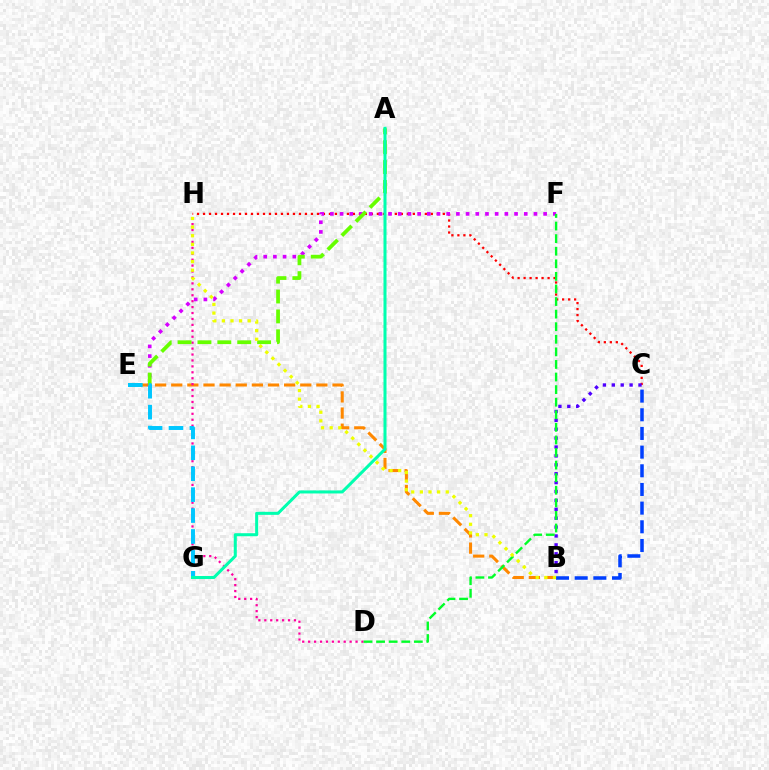{('B', 'E'): [{'color': '#ff8800', 'line_style': 'dashed', 'thickness': 2.19}], ('C', 'H'): [{'color': '#ff0000', 'line_style': 'dotted', 'thickness': 1.63}], ('E', 'F'): [{'color': '#d600ff', 'line_style': 'dotted', 'thickness': 2.63}], ('D', 'H'): [{'color': '#ff00a0', 'line_style': 'dotted', 'thickness': 1.61}], ('B', 'C'): [{'color': '#003fff', 'line_style': 'dashed', 'thickness': 2.54}, {'color': '#4f00ff', 'line_style': 'dotted', 'thickness': 2.42}], ('A', 'E'): [{'color': '#66ff00', 'line_style': 'dashed', 'thickness': 2.7}], ('E', 'G'): [{'color': '#00c7ff', 'line_style': 'dashed', 'thickness': 2.84}], ('A', 'G'): [{'color': '#00ffaf', 'line_style': 'solid', 'thickness': 2.19}], ('D', 'F'): [{'color': '#00ff27', 'line_style': 'dashed', 'thickness': 1.71}], ('B', 'H'): [{'color': '#eeff00', 'line_style': 'dotted', 'thickness': 2.34}]}